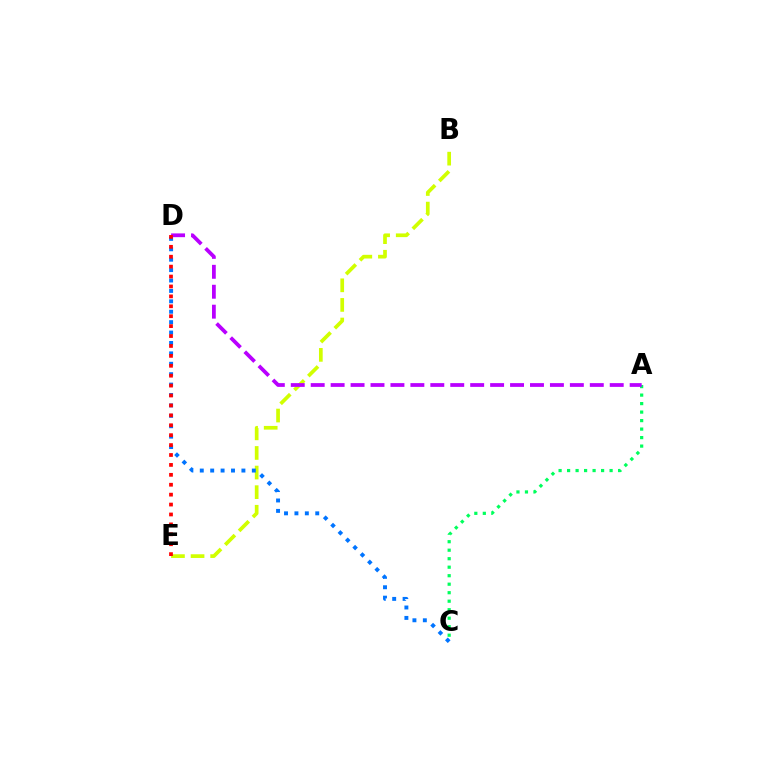{('B', 'E'): [{'color': '#d1ff00', 'line_style': 'dashed', 'thickness': 2.66}], ('C', 'D'): [{'color': '#0074ff', 'line_style': 'dotted', 'thickness': 2.83}], ('A', 'C'): [{'color': '#00ff5c', 'line_style': 'dotted', 'thickness': 2.31}], ('A', 'D'): [{'color': '#b900ff', 'line_style': 'dashed', 'thickness': 2.71}], ('D', 'E'): [{'color': '#ff0000', 'line_style': 'dotted', 'thickness': 2.69}]}